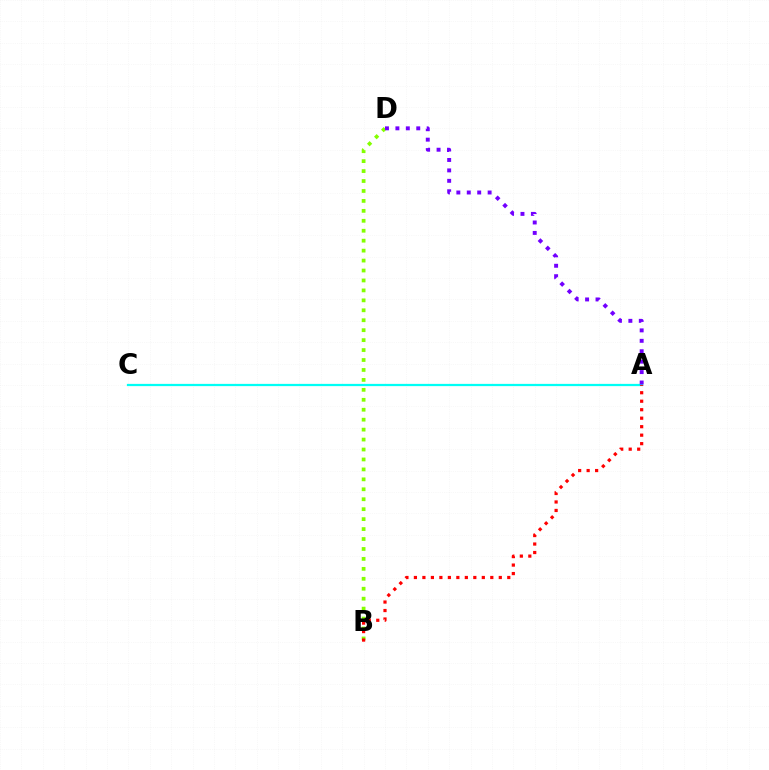{('A', 'C'): [{'color': '#00fff6', 'line_style': 'solid', 'thickness': 1.61}], ('B', 'D'): [{'color': '#84ff00', 'line_style': 'dotted', 'thickness': 2.7}], ('A', 'B'): [{'color': '#ff0000', 'line_style': 'dotted', 'thickness': 2.31}], ('A', 'D'): [{'color': '#7200ff', 'line_style': 'dotted', 'thickness': 2.83}]}